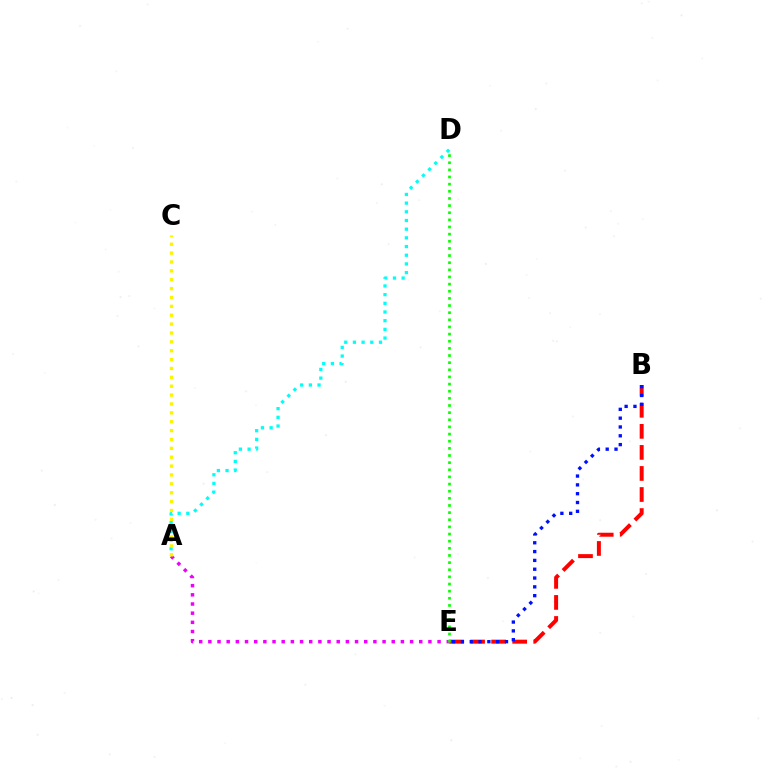{('B', 'E'): [{'color': '#ff0000', 'line_style': 'dashed', 'thickness': 2.86}, {'color': '#0010ff', 'line_style': 'dotted', 'thickness': 2.39}], ('A', 'D'): [{'color': '#00fff6', 'line_style': 'dotted', 'thickness': 2.36}], ('A', 'E'): [{'color': '#ee00ff', 'line_style': 'dotted', 'thickness': 2.49}], ('D', 'E'): [{'color': '#08ff00', 'line_style': 'dotted', 'thickness': 1.94}], ('A', 'C'): [{'color': '#fcf500', 'line_style': 'dotted', 'thickness': 2.41}]}